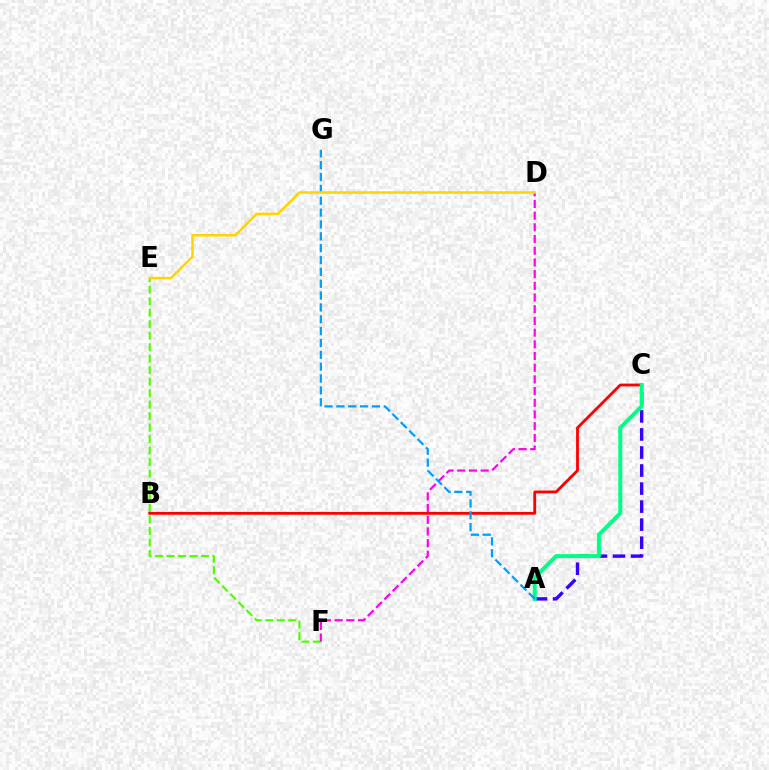{('A', 'C'): [{'color': '#3700ff', 'line_style': 'dashed', 'thickness': 2.45}, {'color': '#00ff86', 'line_style': 'solid', 'thickness': 2.88}], ('E', 'F'): [{'color': '#4fff00', 'line_style': 'dashed', 'thickness': 1.56}], ('D', 'F'): [{'color': '#ff00ed', 'line_style': 'dashed', 'thickness': 1.59}], ('B', 'C'): [{'color': '#ff0000', 'line_style': 'solid', 'thickness': 2.04}], ('A', 'G'): [{'color': '#009eff', 'line_style': 'dashed', 'thickness': 1.61}], ('D', 'E'): [{'color': '#ffd500', 'line_style': 'solid', 'thickness': 1.82}]}